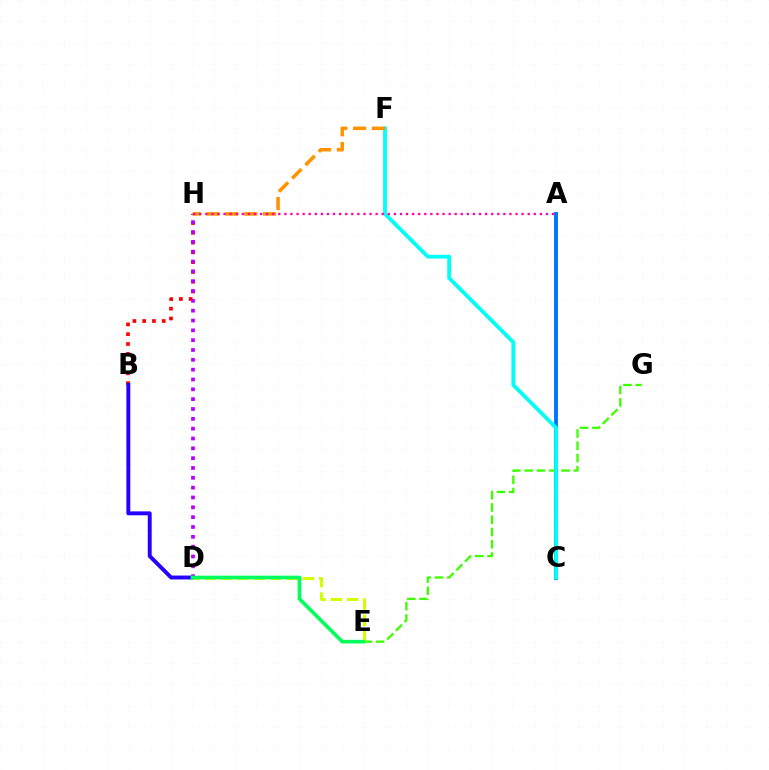{('A', 'C'): [{'color': '#0074ff', 'line_style': 'solid', 'thickness': 2.79}], ('E', 'G'): [{'color': '#3dff00', 'line_style': 'dashed', 'thickness': 1.67}], ('B', 'H'): [{'color': '#ff0000', 'line_style': 'dotted', 'thickness': 2.66}], ('B', 'D'): [{'color': '#2500ff', 'line_style': 'solid', 'thickness': 2.82}], ('D', 'E'): [{'color': '#d1ff00', 'line_style': 'dashed', 'thickness': 2.22}, {'color': '#00ff5c', 'line_style': 'solid', 'thickness': 2.63}], ('D', 'H'): [{'color': '#b900ff', 'line_style': 'dotted', 'thickness': 2.67}], ('C', 'F'): [{'color': '#00fff6', 'line_style': 'solid', 'thickness': 2.75}], ('F', 'H'): [{'color': '#ff9400', 'line_style': 'dashed', 'thickness': 2.56}], ('A', 'H'): [{'color': '#ff00ac', 'line_style': 'dotted', 'thickness': 1.65}]}